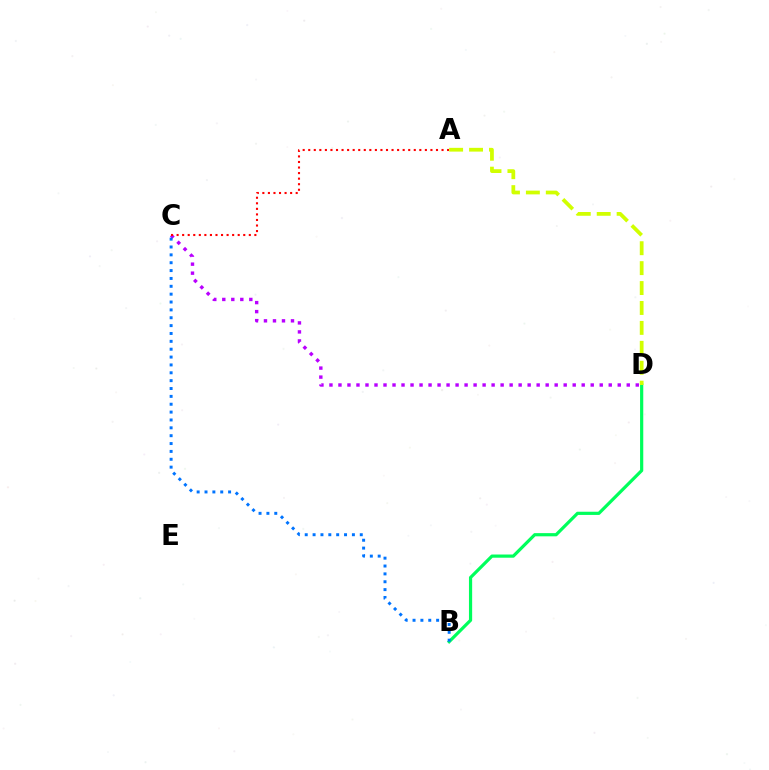{('B', 'D'): [{'color': '#00ff5c', 'line_style': 'solid', 'thickness': 2.3}], ('C', 'D'): [{'color': '#b900ff', 'line_style': 'dotted', 'thickness': 2.45}], ('A', 'C'): [{'color': '#ff0000', 'line_style': 'dotted', 'thickness': 1.51}], ('A', 'D'): [{'color': '#d1ff00', 'line_style': 'dashed', 'thickness': 2.71}], ('B', 'C'): [{'color': '#0074ff', 'line_style': 'dotted', 'thickness': 2.14}]}